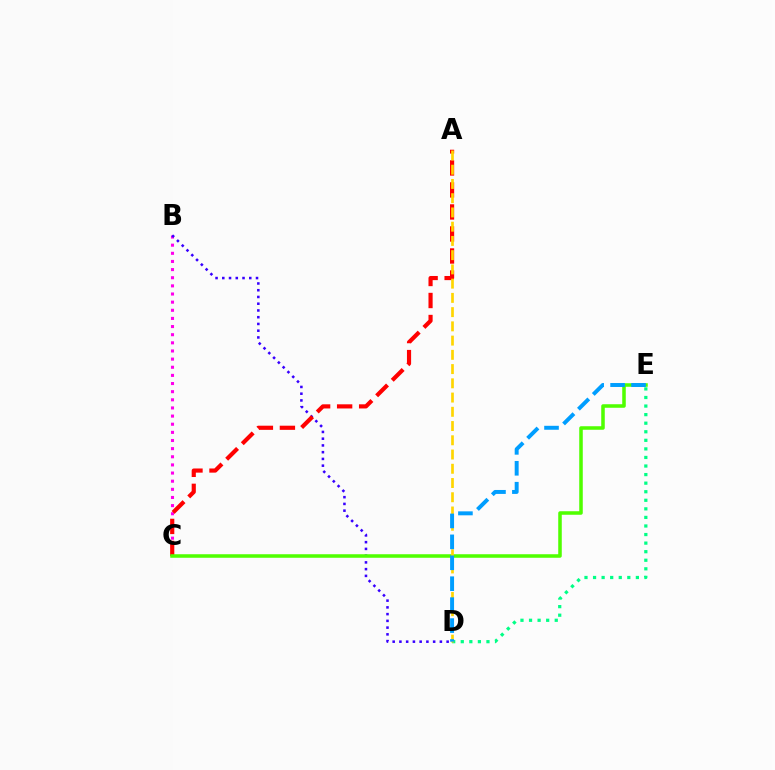{('B', 'C'): [{'color': '#ff00ed', 'line_style': 'dotted', 'thickness': 2.21}], ('B', 'D'): [{'color': '#3700ff', 'line_style': 'dotted', 'thickness': 1.83}], ('A', 'C'): [{'color': '#ff0000', 'line_style': 'dashed', 'thickness': 2.99}], ('C', 'E'): [{'color': '#4fff00', 'line_style': 'solid', 'thickness': 2.54}], ('D', 'E'): [{'color': '#00ff86', 'line_style': 'dotted', 'thickness': 2.33}, {'color': '#009eff', 'line_style': 'dashed', 'thickness': 2.84}], ('A', 'D'): [{'color': '#ffd500', 'line_style': 'dashed', 'thickness': 1.93}]}